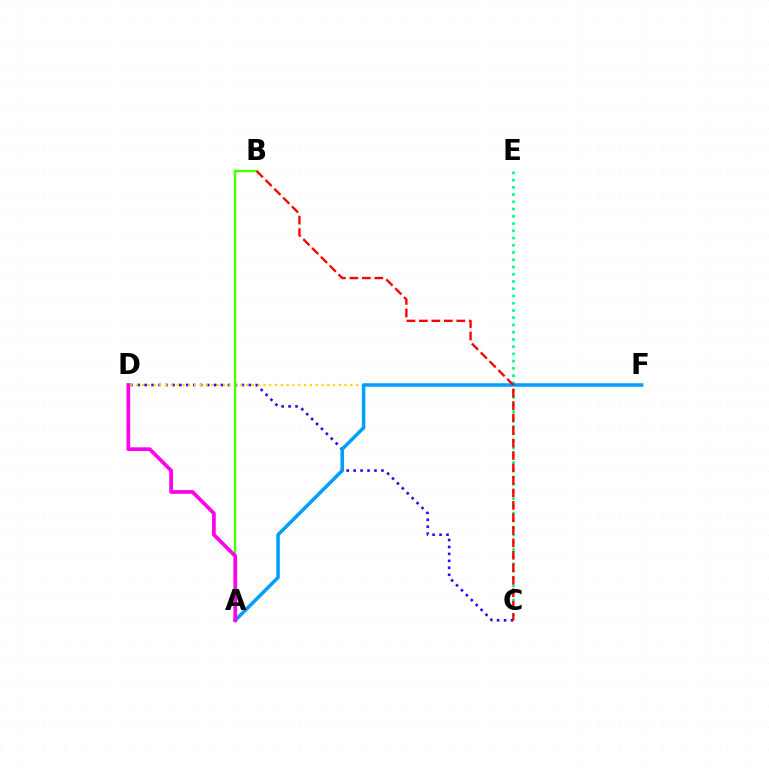{('C', 'E'): [{'color': '#00ff86', 'line_style': 'dotted', 'thickness': 1.97}], ('C', 'D'): [{'color': '#3700ff', 'line_style': 'dotted', 'thickness': 1.89}], ('D', 'F'): [{'color': '#ffd500', 'line_style': 'dotted', 'thickness': 1.57}], ('A', 'F'): [{'color': '#009eff', 'line_style': 'solid', 'thickness': 2.54}], ('A', 'B'): [{'color': '#4fff00', 'line_style': 'solid', 'thickness': 1.76}], ('B', 'C'): [{'color': '#ff0000', 'line_style': 'dashed', 'thickness': 1.69}], ('A', 'D'): [{'color': '#ff00ed', 'line_style': 'solid', 'thickness': 2.67}]}